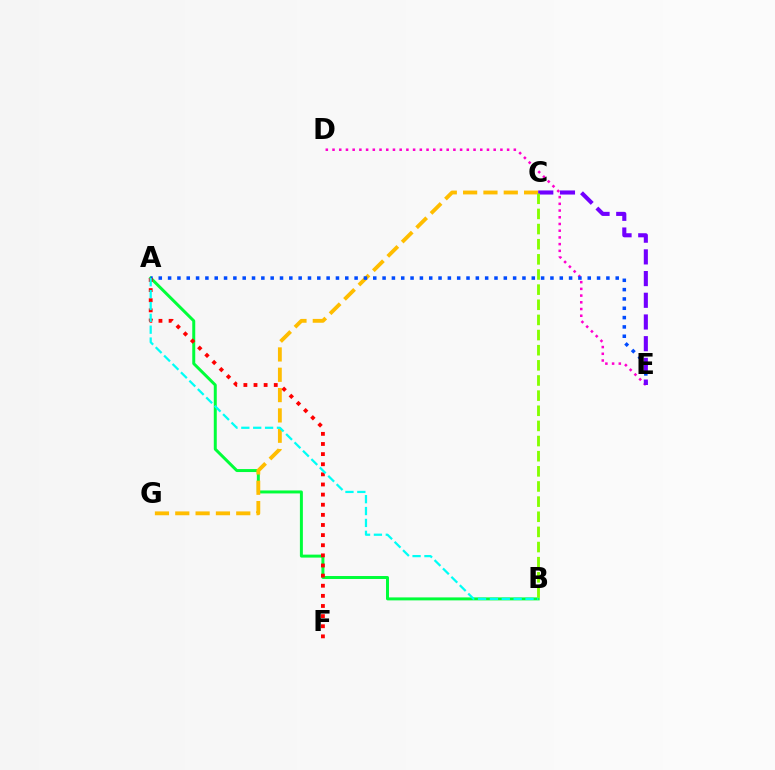{('D', 'E'): [{'color': '#ff00cf', 'line_style': 'dotted', 'thickness': 1.82}], ('A', 'B'): [{'color': '#00ff39', 'line_style': 'solid', 'thickness': 2.14}, {'color': '#00fff6', 'line_style': 'dashed', 'thickness': 1.61}], ('C', 'G'): [{'color': '#ffbd00', 'line_style': 'dashed', 'thickness': 2.76}], ('A', 'E'): [{'color': '#004bff', 'line_style': 'dotted', 'thickness': 2.53}], ('C', 'E'): [{'color': '#7200ff', 'line_style': 'dashed', 'thickness': 2.95}], ('A', 'F'): [{'color': '#ff0000', 'line_style': 'dotted', 'thickness': 2.75}], ('B', 'C'): [{'color': '#84ff00', 'line_style': 'dashed', 'thickness': 2.06}]}